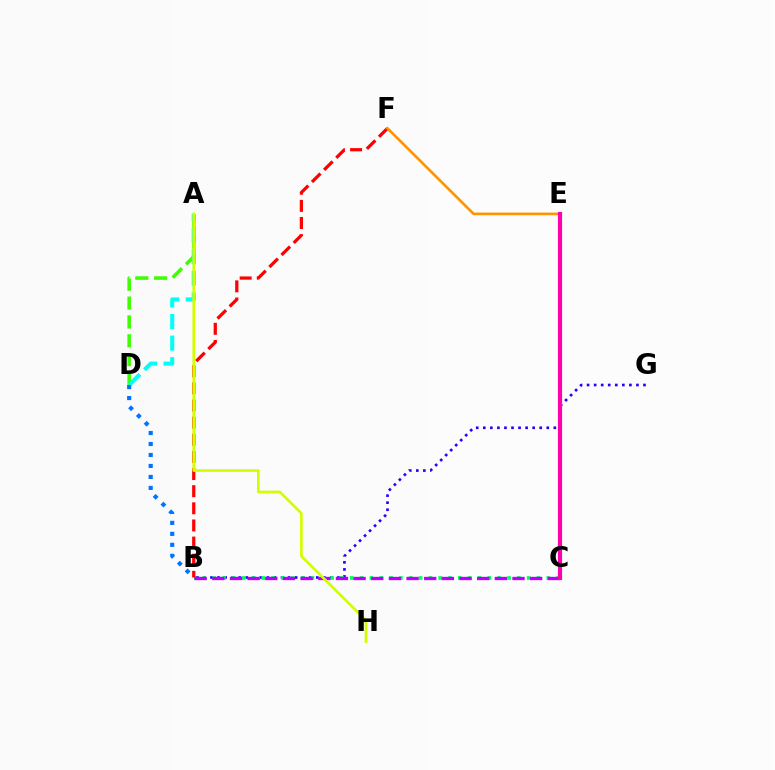{('A', 'D'): [{'color': '#3dff00', 'line_style': 'dashed', 'thickness': 2.56}, {'color': '#00fff6', 'line_style': 'dashed', 'thickness': 2.93}], ('B', 'G'): [{'color': '#2500ff', 'line_style': 'dotted', 'thickness': 1.92}], ('B', 'D'): [{'color': '#0074ff', 'line_style': 'dotted', 'thickness': 2.98}], ('B', 'C'): [{'color': '#00ff5c', 'line_style': 'dotted', 'thickness': 2.67}, {'color': '#b900ff', 'line_style': 'dashed', 'thickness': 2.4}], ('B', 'F'): [{'color': '#ff0000', 'line_style': 'dashed', 'thickness': 2.33}], ('A', 'H'): [{'color': '#d1ff00', 'line_style': 'solid', 'thickness': 1.93}], ('E', 'F'): [{'color': '#ff9400', 'line_style': 'solid', 'thickness': 1.9}], ('C', 'E'): [{'color': '#ff00ac', 'line_style': 'solid', 'thickness': 3.0}]}